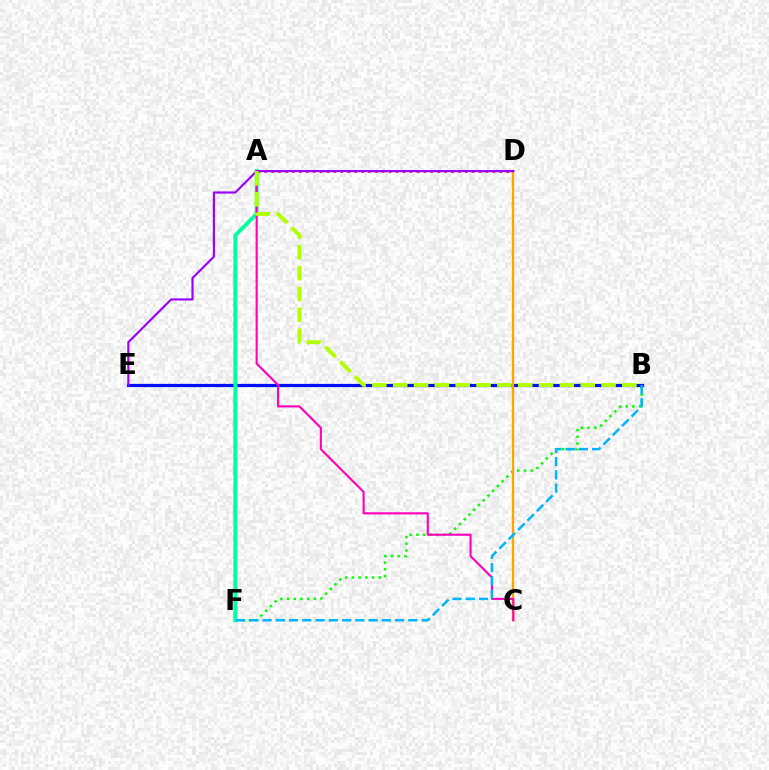{('B', 'F'): [{'color': '#08ff00', 'line_style': 'dotted', 'thickness': 1.82}, {'color': '#00b5ff', 'line_style': 'dashed', 'thickness': 1.8}], ('B', 'E'): [{'color': '#0010ff', 'line_style': 'solid', 'thickness': 2.31}], ('A', 'F'): [{'color': '#00ff9d', 'line_style': 'solid', 'thickness': 2.77}], ('C', 'D'): [{'color': '#ffa500', 'line_style': 'solid', 'thickness': 1.69}], ('A', 'D'): [{'color': '#ff0000', 'line_style': 'dotted', 'thickness': 1.88}], ('A', 'C'): [{'color': '#ff00bd', 'line_style': 'solid', 'thickness': 1.53}], ('D', 'E'): [{'color': '#9b00ff', 'line_style': 'solid', 'thickness': 1.56}], ('A', 'B'): [{'color': '#b3ff00', 'line_style': 'dashed', 'thickness': 2.83}]}